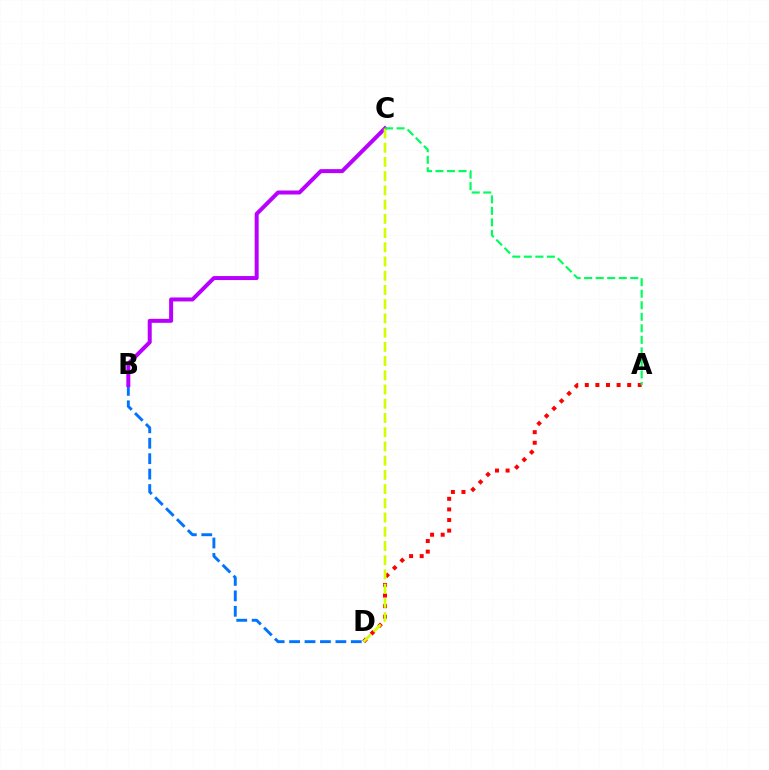{('B', 'D'): [{'color': '#0074ff', 'line_style': 'dashed', 'thickness': 2.1}], ('A', 'D'): [{'color': '#ff0000', 'line_style': 'dotted', 'thickness': 2.88}], ('B', 'C'): [{'color': '#b900ff', 'line_style': 'solid', 'thickness': 2.87}], ('C', 'D'): [{'color': '#d1ff00', 'line_style': 'dashed', 'thickness': 1.93}], ('A', 'C'): [{'color': '#00ff5c', 'line_style': 'dashed', 'thickness': 1.57}]}